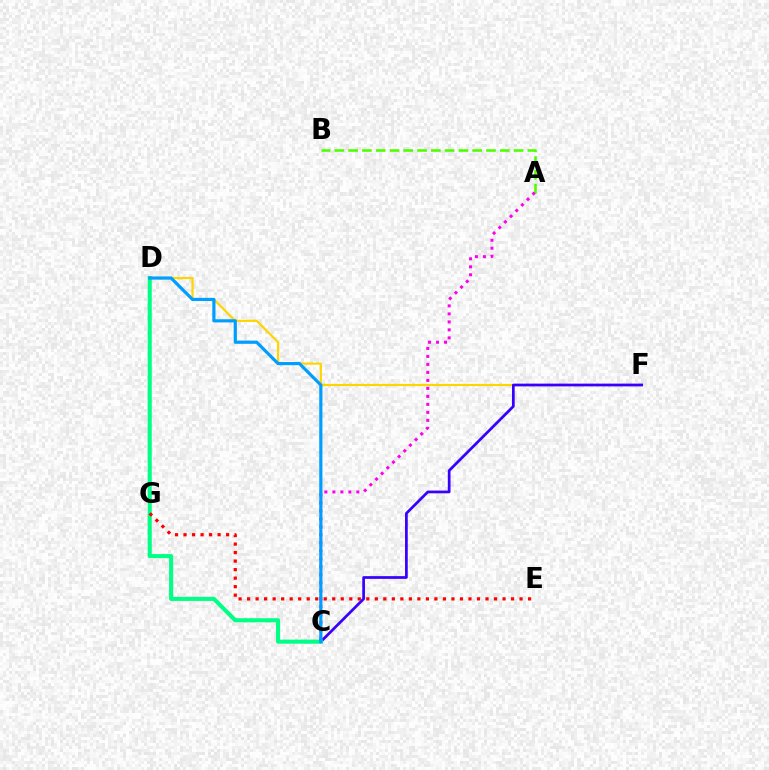{('D', 'F'): [{'color': '#ffd500', 'line_style': 'solid', 'thickness': 1.58}], ('C', 'F'): [{'color': '#3700ff', 'line_style': 'solid', 'thickness': 1.96}], ('A', 'B'): [{'color': '#4fff00', 'line_style': 'dashed', 'thickness': 1.87}], ('C', 'D'): [{'color': '#00ff86', 'line_style': 'solid', 'thickness': 2.94}, {'color': '#009eff', 'line_style': 'solid', 'thickness': 2.29}], ('E', 'G'): [{'color': '#ff0000', 'line_style': 'dotted', 'thickness': 2.31}], ('A', 'C'): [{'color': '#ff00ed', 'line_style': 'dotted', 'thickness': 2.17}]}